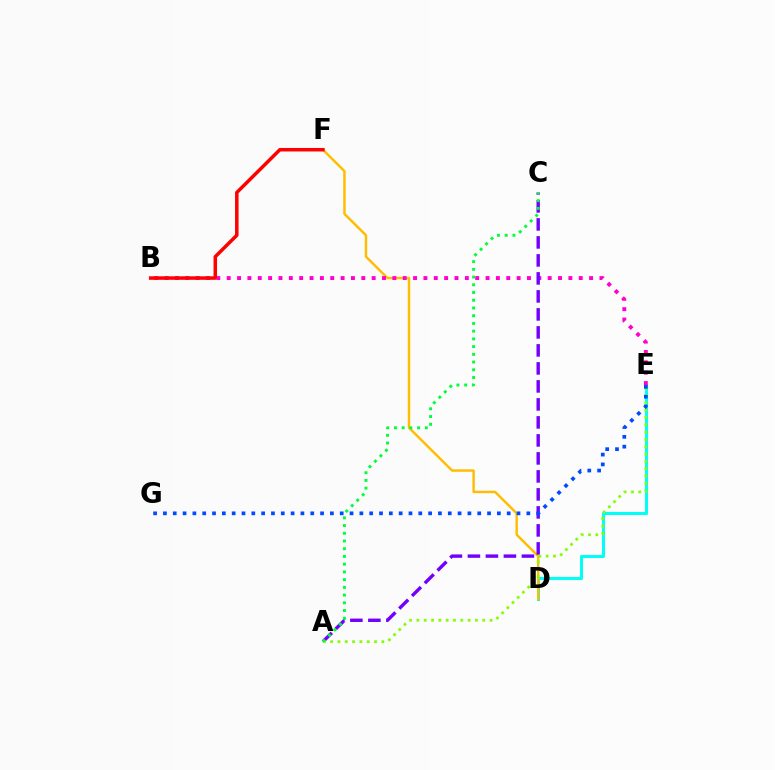{('D', 'E'): [{'color': '#00fff6', 'line_style': 'solid', 'thickness': 2.19}], ('D', 'F'): [{'color': '#ffbd00', 'line_style': 'solid', 'thickness': 1.75}], ('B', 'E'): [{'color': '#ff00cf', 'line_style': 'dotted', 'thickness': 2.81}], ('A', 'C'): [{'color': '#7200ff', 'line_style': 'dashed', 'thickness': 2.45}, {'color': '#00ff39', 'line_style': 'dotted', 'thickness': 2.1}], ('A', 'E'): [{'color': '#84ff00', 'line_style': 'dotted', 'thickness': 1.99}], ('E', 'G'): [{'color': '#004bff', 'line_style': 'dotted', 'thickness': 2.67}], ('B', 'F'): [{'color': '#ff0000', 'line_style': 'solid', 'thickness': 2.52}]}